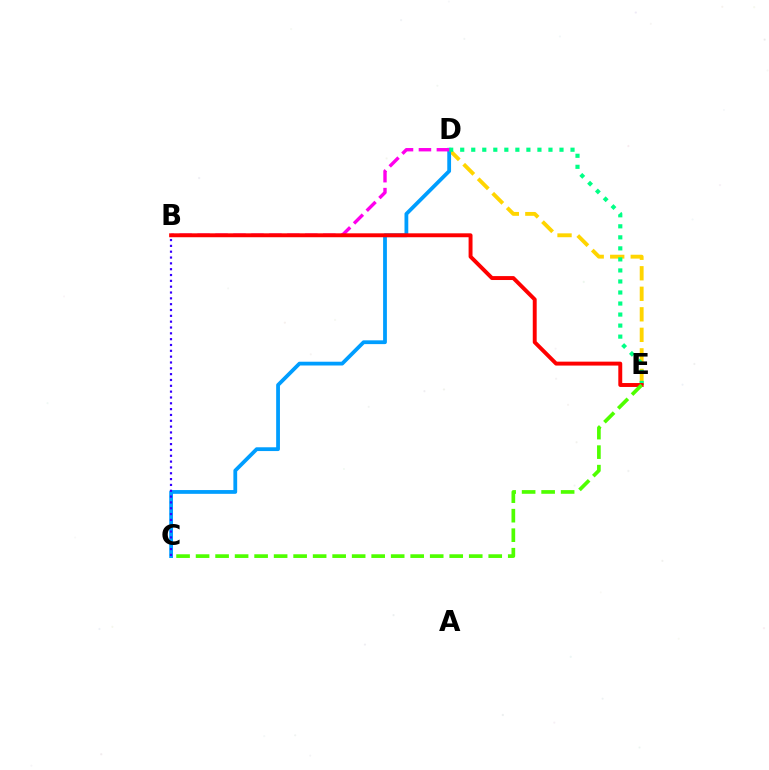{('D', 'E'): [{'color': '#ffd500', 'line_style': 'dashed', 'thickness': 2.79}, {'color': '#00ff86', 'line_style': 'dotted', 'thickness': 3.0}], ('C', 'D'): [{'color': '#009eff', 'line_style': 'solid', 'thickness': 2.72}], ('B', 'C'): [{'color': '#3700ff', 'line_style': 'dotted', 'thickness': 1.58}], ('B', 'D'): [{'color': '#ff00ed', 'line_style': 'dashed', 'thickness': 2.44}], ('B', 'E'): [{'color': '#ff0000', 'line_style': 'solid', 'thickness': 2.83}], ('C', 'E'): [{'color': '#4fff00', 'line_style': 'dashed', 'thickness': 2.65}]}